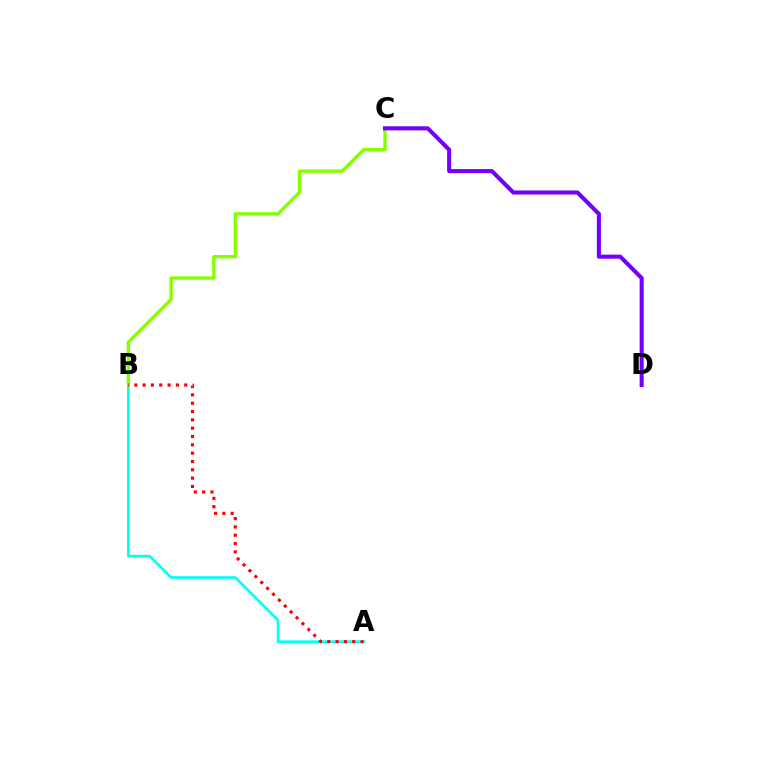{('A', 'B'): [{'color': '#00fff6', 'line_style': 'solid', 'thickness': 1.89}, {'color': '#ff0000', 'line_style': 'dotted', 'thickness': 2.26}], ('B', 'C'): [{'color': '#84ff00', 'line_style': 'solid', 'thickness': 2.43}], ('C', 'D'): [{'color': '#7200ff', 'line_style': 'solid', 'thickness': 2.94}]}